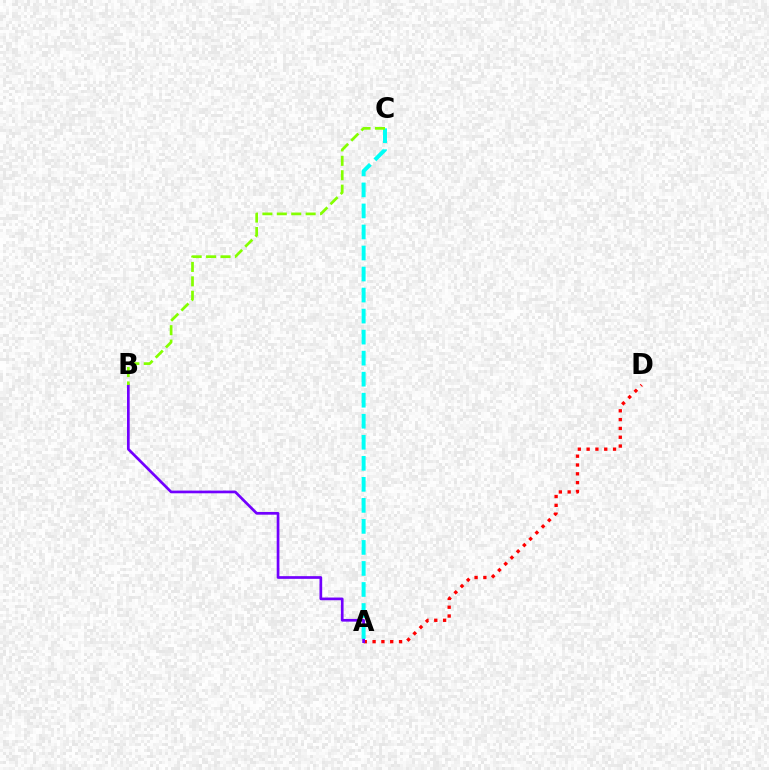{('A', 'D'): [{'color': '#ff0000', 'line_style': 'dotted', 'thickness': 2.4}], ('A', 'B'): [{'color': '#7200ff', 'line_style': 'solid', 'thickness': 1.94}], ('A', 'C'): [{'color': '#00fff6', 'line_style': 'dashed', 'thickness': 2.86}], ('B', 'C'): [{'color': '#84ff00', 'line_style': 'dashed', 'thickness': 1.96}]}